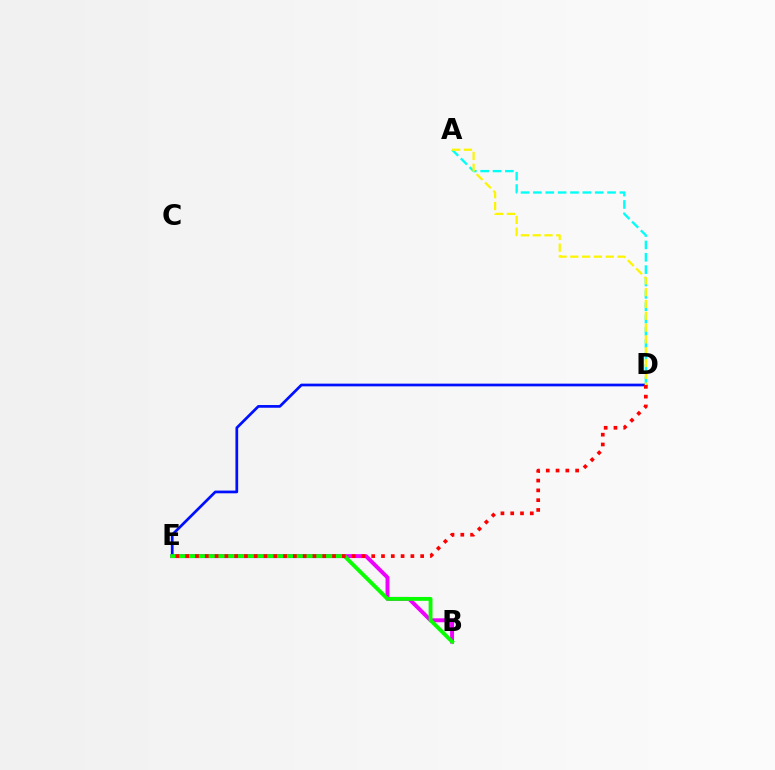{('B', 'E'): [{'color': '#ee00ff', 'line_style': 'solid', 'thickness': 2.82}, {'color': '#08ff00', 'line_style': 'solid', 'thickness': 2.78}], ('A', 'D'): [{'color': '#00fff6', 'line_style': 'dashed', 'thickness': 1.68}, {'color': '#fcf500', 'line_style': 'dashed', 'thickness': 1.6}], ('D', 'E'): [{'color': '#0010ff', 'line_style': 'solid', 'thickness': 1.96}, {'color': '#ff0000', 'line_style': 'dotted', 'thickness': 2.66}]}